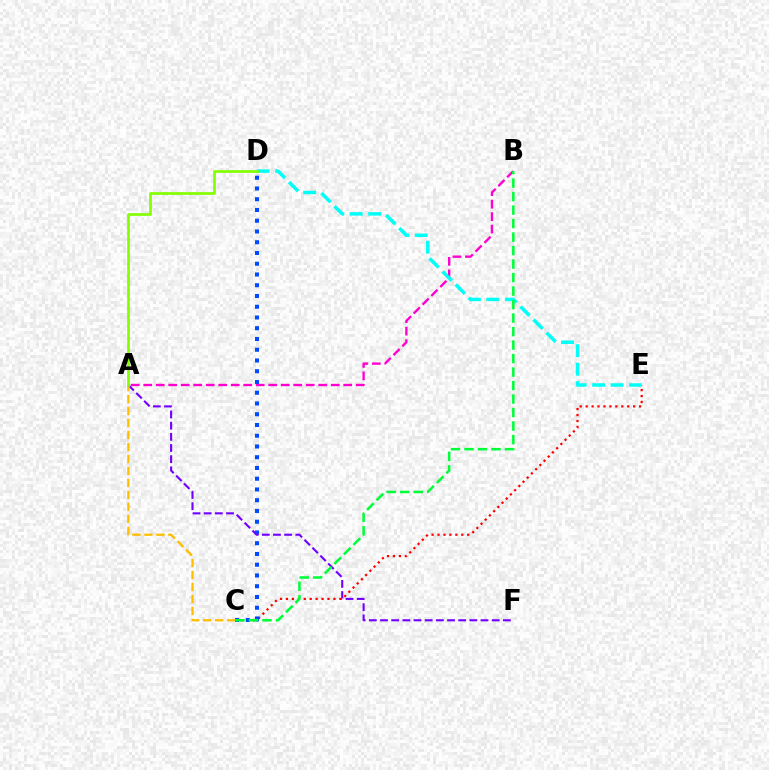{('C', 'E'): [{'color': '#ff0000', 'line_style': 'dotted', 'thickness': 1.61}], ('A', 'B'): [{'color': '#ff00cf', 'line_style': 'dashed', 'thickness': 1.7}], ('D', 'E'): [{'color': '#00fff6', 'line_style': 'dashed', 'thickness': 2.51}], ('C', 'D'): [{'color': '#004bff', 'line_style': 'dotted', 'thickness': 2.92}], ('A', 'F'): [{'color': '#7200ff', 'line_style': 'dashed', 'thickness': 1.52}], ('B', 'C'): [{'color': '#00ff39', 'line_style': 'dashed', 'thickness': 1.83}], ('A', 'C'): [{'color': '#ffbd00', 'line_style': 'dashed', 'thickness': 1.63}], ('A', 'D'): [{'color': '#84ff00', 'line_style': 'solid', 'thickness': 1.94}]}